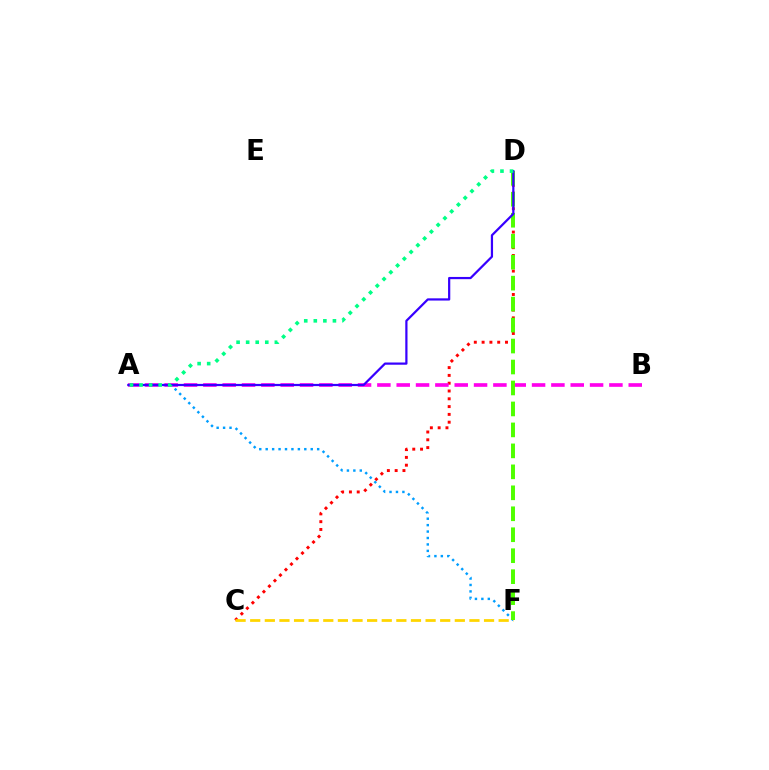{('C', 'D'): [{'color': '#ff0000', 'line_style': 'dotted', 'thickness': 2.12}], ('A', 'F'): [{'color': '#009eff', 'line_style': 'dotted', 'thickness': 1.75}], ('C', 'F'): [{'color': '#ffd500', 'line_style': 'dashed', 'thickness': 1.99}], ('A', 'B'): [{'color': '#ff00ed', 'line_style': 'dashed', 'thickness': 2.63}], ('D', 'F'): [{'color': '#4fff00', 'line_style': 'dashed', 'thickness': 2.85}], ('A', 'D'): [{'color': '#3700ff', 'line_style': 'solid', 'thickness': 1.6}, {'color': '#00ff86', 'line_style': 'dotted', 'thickness': 2.6}]}